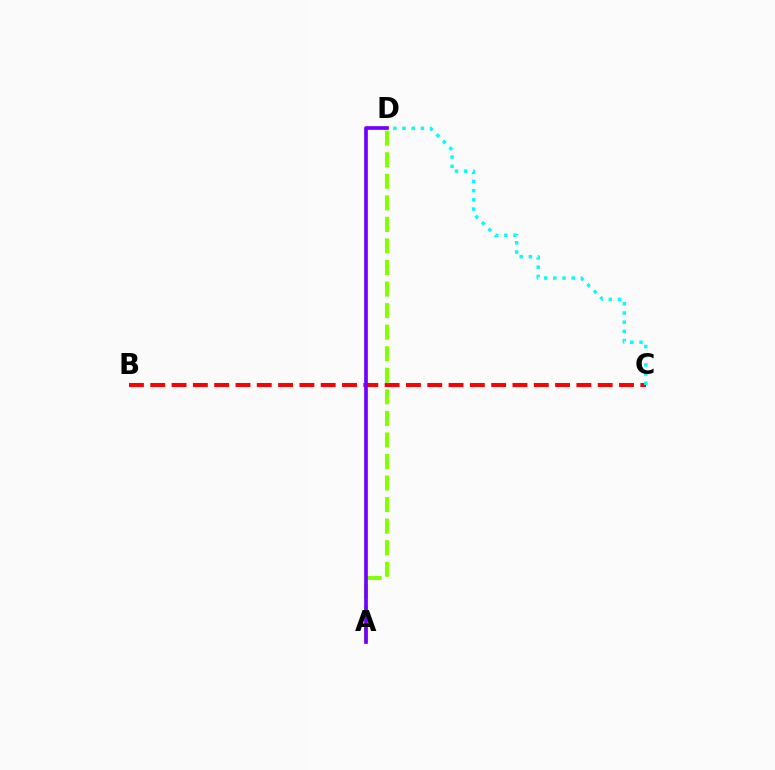{('B', 'C'): [{'color': '#ff0000', 'line_style': 'dashed', 'thickness': 2.89}], ('A', 'D'): [{'color': '#84ff00', 'line_style': 'dashed', 'thickness': 2.93}, {'color': '#7200ff', 'line_style': 'solid', 'thickness': 2.66}], ('C', 'D'): [{'color': '#00fff6', 'line_style': 'dotted', 'thickness': 2.49}]}